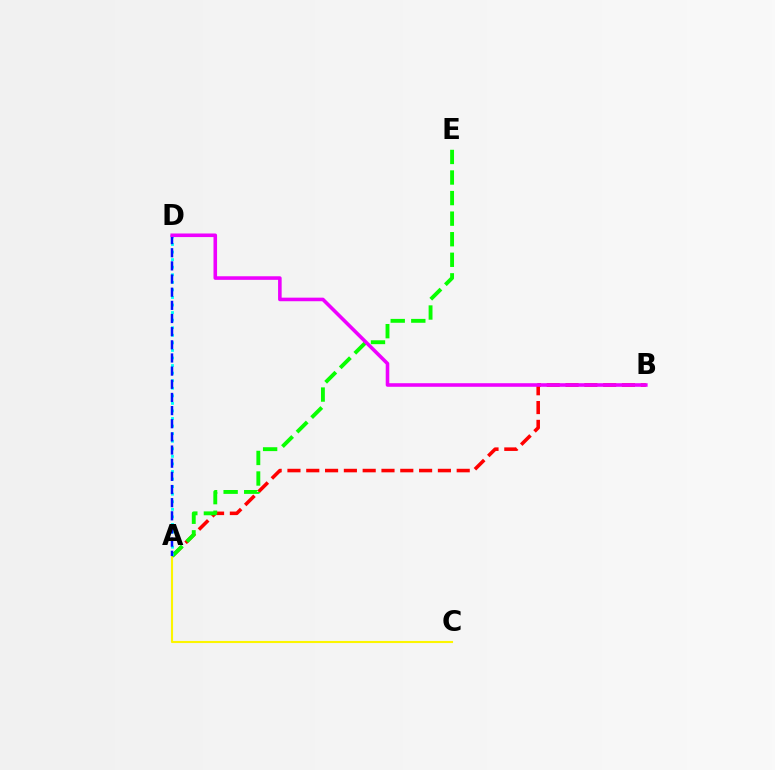{('A', 'C'): [{'color': '#fcf500', 'line_style': 'solid', 'thickness': 1.52}], ('A', 'B'): [{'color': '#ff0000', 'line_style': 'dashed', 'thickness': 2.55}], ('A', 'E'): [{'color': '#08ff00', 'line_style': 'dashed', 'thickness': 2.79}], ('A', 'D'): [{'color': '#00fff6', 'line_style': 'dotted', 'thickness': 2.06}, {'color': '#0010ff', 'line_style': 'dashed', 'thickness': 1.79}], ('B', 'D'): [{'color': '#ee00ff', 'line_style': 'solid', 'thickness': 2.58}]}